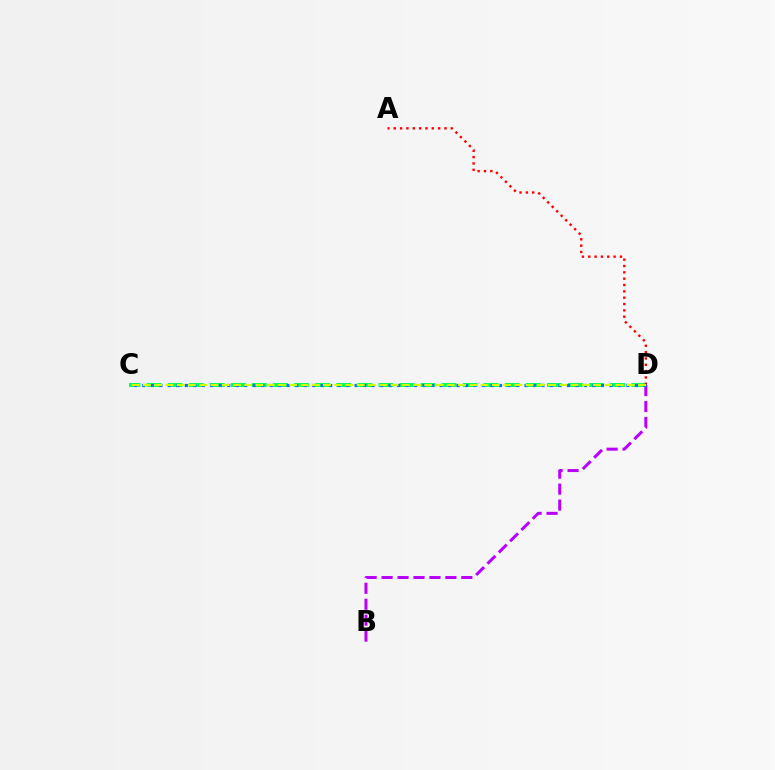{('C', 'D'): [{'color': '#00ff5c', 'line_style': 'dashed', 'thickness': 2.86}, {'color': '#0074ff', 'line_style': 'dotted', 'thickness': 2.31}, {'color': '#d1ff00', 'line_style': 'dashed', 'thickness': 1.53}], ('A', 'D'): [{'color': '#ff0000', 'line_style': 'dotted', 'thickness': 1.72}], ('B', 'D'): [{'color': '#b900ff', 'line_style': 'dashed', 'thickness': 2.17}]}